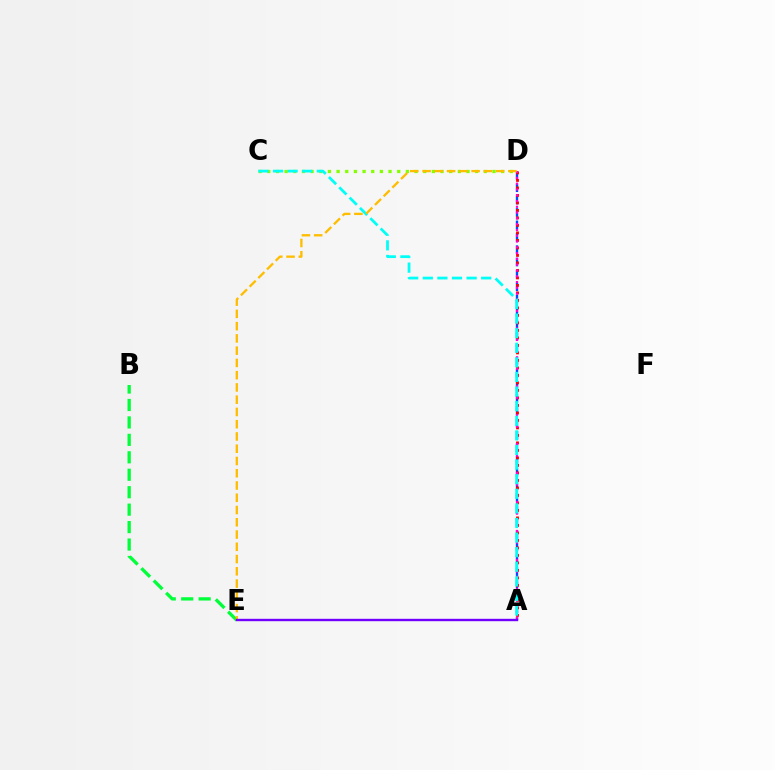{('C', 'D'): [{'color': '#84ff00', 'line_style': 'dotted', 'thickness': 2.35}], ('A', 'D'): [{'color': '#004bff', 'line_style': 'dashed', 'thickness': 1.68}, {'color': '#ff0000', 'line_style': 'dotted', 'thickness': 2.04}, {'color': '#ff00cf', 'line_style': 'dotted', 'thickness': 1.57}], ('B', 'E'): [{'color': '#00ff39', 'line_style': 'dashed', 'thickness': 2.37}], ('A', 'C'): [{'color': '#00fff6', 'line_style': 'dashed', 'thickness': 1.98}], ('D', 'E'): [{'color': '#ffbd00', 'line_style': 'dashed', 'thickness': 1.67}], ('A', 'E'): [{'color': '#7200ff', 'line_style': 'solid', 'thickness': 1.72}]}